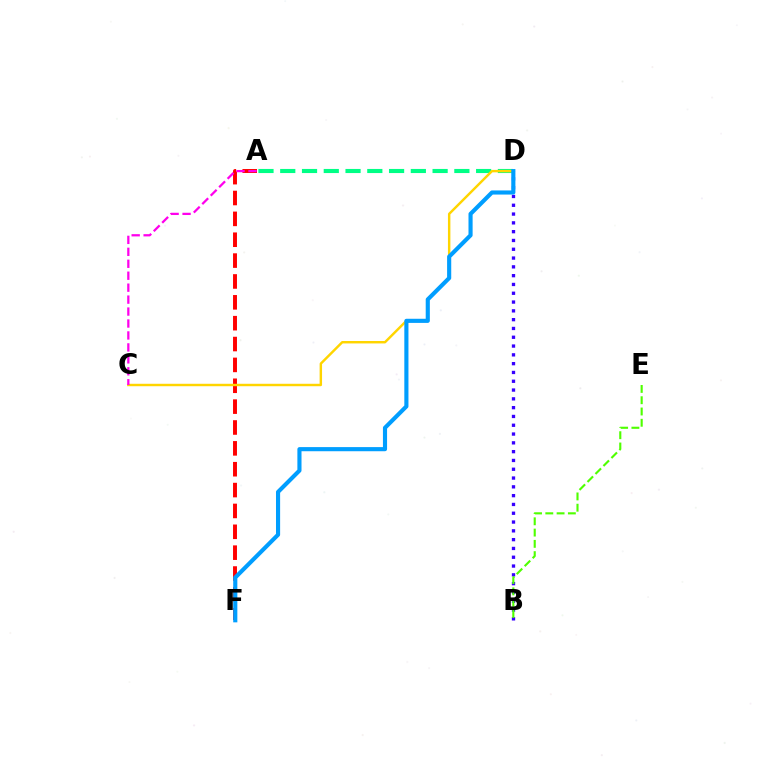{('A', 'F'): [{'color': '#ff0000', 'line_style': 'dashed', 'thickness': 2.83}], ('A', 'D'): [{'color': '#00ff86', 'line_style': 'dashed', 'thickness': 2.96}], ('C', 'D'): [{'color': '#ffd500', 'line_style': 'solid', 'thickness': 1.75}], ('B', 'D'): [{'color': '#3700ff', 'line_style': 'dotted', 'thickness': 2.39}], ('A', 'C'): [{'color': '#ff00ed', 'line_style': 'dashed', 'thickness': 1.62}], ('B', 'E'): [{'color': '#4fff00', 'line_style': 'dashed', 'thickness': 1.53}], ('D', 'F'): [{'color': '#009eff', 'line_style': 'solid', 'thickness': 2.97}]}